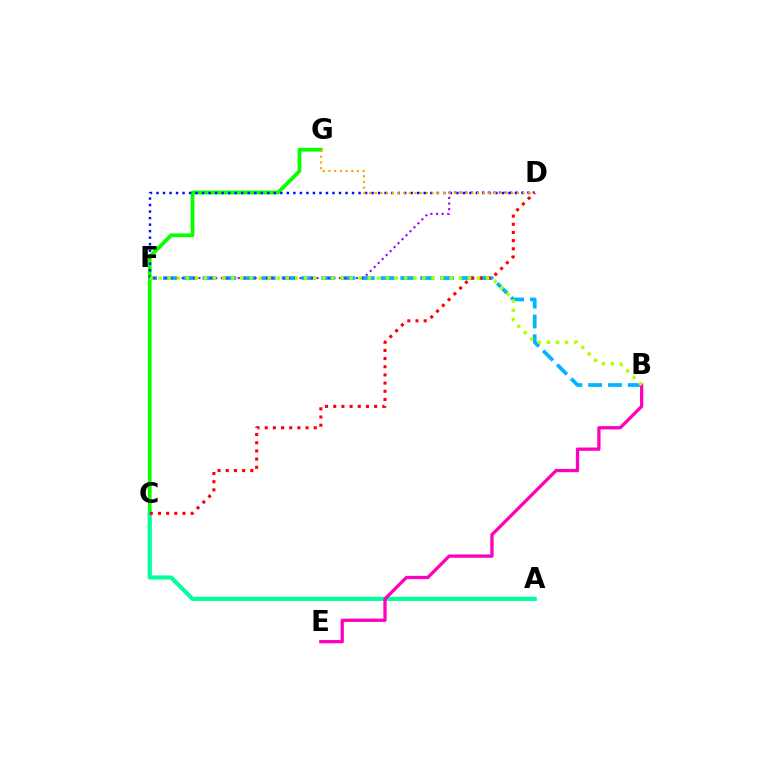{('B', 'F'): [{'color': '#00b5ff', 'line_style': 'dashed', 'thickness': 2.69}, {'color': '#b3ff00', 'line_style': 'dotted', 'thickness': 2.47}], ('C', 'G'): [{'color': '#08ff00', 'line_style': 'solid', 'thickness': 2.7}], ('D', 'F'): [{'color': '#9b00ff', 'line_style': 'dotted', 'thickness': 1.53}, {'color': '#0010ff', 'line_style': 'dotted', 'thickness': 1.77}], ('A', 'C'): [{'color': '#00ff9d', 'line_style': 'solid', 'thickness': 2.99}], ('D', 'G'): [{'color': '#ffa500', 'line_style': 'dotted', 'thickness': 1.54}], ('C', 'D'): [{'color': '#ff0000', 'line_style': 'dotted', 'thickness': 2.22}], ('B', 'E'): [{'color': '#ff00bd', 'line_style': 'solid', 'thickness': 2.36}]}